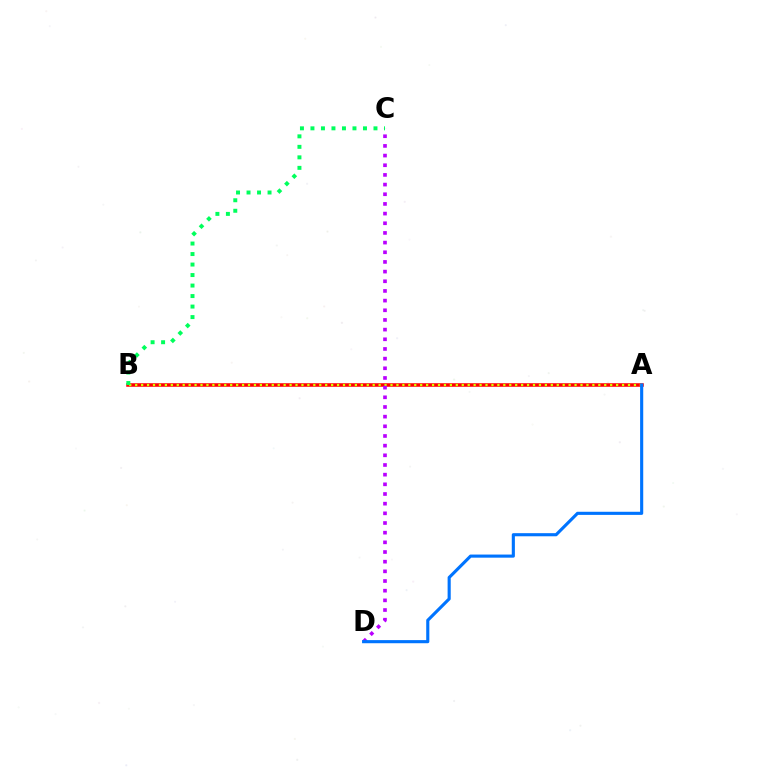{('A', 'B'): [{'color': '#ff0000', 'line_style': 'solid', 'thickness': 2.55}, {'color': '#d1ff00', 'line_style': 'dotted', 'thickness': 1.61}], ('B', 'C'): [{'color': '#00ff5c', 'line_style': 'dotted', 'thickness': 2.85}], ('C', 'D'): [{'color': '#b900ff', 'line_style': 'dotted', 'thickness': 2.63}], ('A', 'D'): [{'color': '#0074ff', 'line_style': 'solid', 'thickness': 2.24}]}